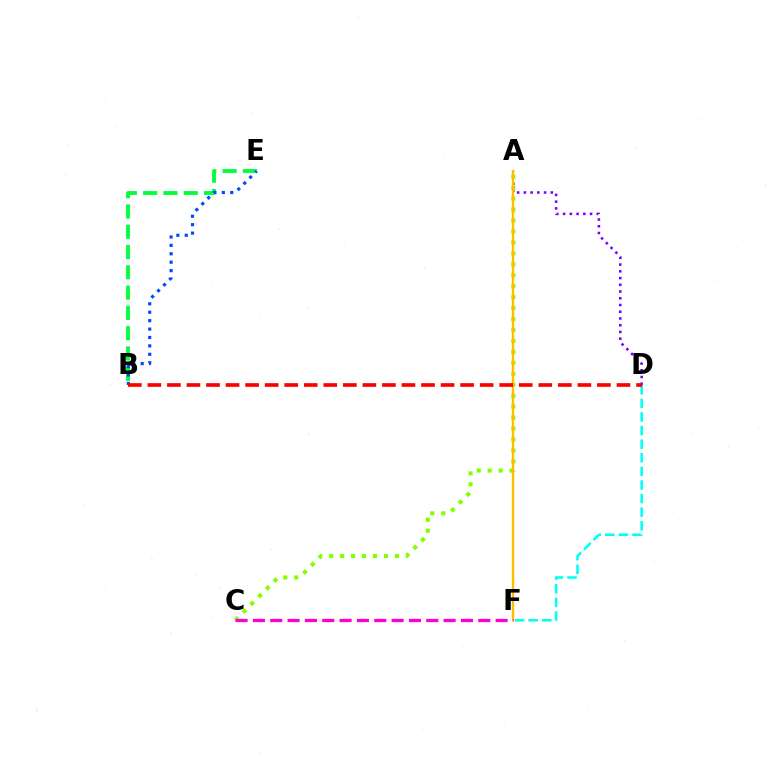{('B', 'E'): [{'color': '#00ff39', 'line_style': 'dashed', 'thickness': 2.76}, {'color': '#004bff', 'line_style': 'dotted', 'thickness': 2.29}], ('A', 'D'): [{'color': '#7200ff', 'line_style': 'dotted', 'thickness': 1.83}], ('A', 'C'): [{'color': '#84ff00', 'line_style': 'dotted', 'thickness': 2.97}], ('D', 'F'): [{'color': '#00fff6', 'line_style': 'dashed', 'thickness': 1.85}], ('A', 'F'): [{'color': '#ffbd00', 'line_style': 'solid', 'thickness': 1.72}], ('C', 'F'): [{'color': '#ff00cf', 'line_style': 'dashed', 'thickness': 2.36}], ('B', 'D'): [{'color': '#ff0000', 'line_style': 'dashed', 'thickness': 2.66}]}